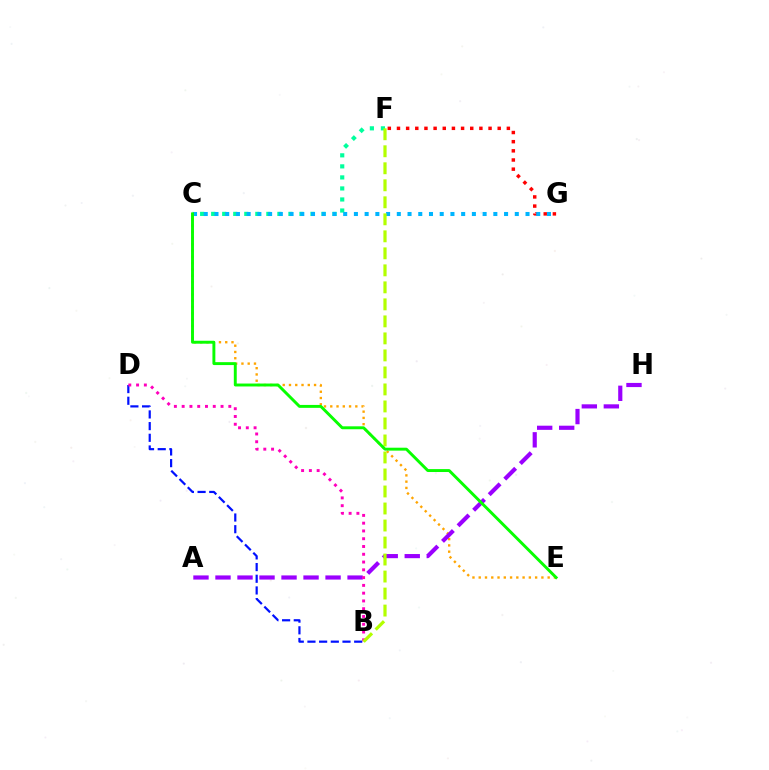{('C', 'E'): [{'color': '#ffa500', 'line_style': 'dotted', 'thickness': 1.7}, {'color': '#08ff00', 'line_style': 'solid', 'thickness': 2.1}], ('F', 'G'): [{'color': '#ff0000', 'line_style': 'dotted', 'thickness': 2.49}], ('C', 'F'): [{'color': '#00ff9d', 'line_style': 'dotted', 'thickness': 3.0}], ('A', 'H'): [{'color': '#9b00ff', 'line_style': 'dashed', 'thickness': 2.99}], ('C', 'G'): [{'color': '#00b5ff', 'line_style': 'dotted', 'thickness': 2.91}], ('B', 'D'): [{'color': '#0010ff', 'line_style': 'dashed', 'thickness': 1.59}, {'color': '#ff00bd', 'line_style': 'dotted', 'thickness': 2.11}], ('B', 'F'): [{'color': '#b3ff00', 'line_style': 'dashed', 'thickness': 2.31}]}